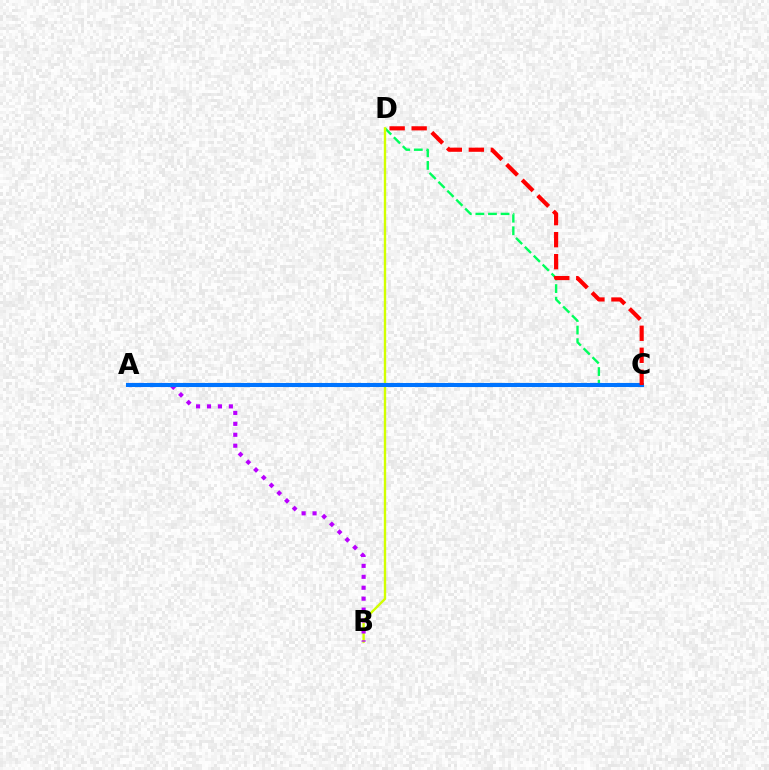{('C', 'D'): [{'color': '#00ff5c', 'line_style': 'dashed', 'thickness': 1.71}, {'color': '#ff0000', 'line_style': 'dashed', 'thickness': 2.99}], ('B', 'D'): [{'color': '#d1ff00', 'line_style': 'solid', 'thickness': 1.7}], ('A', 'B'): [{'color': '#b900ff', 'line_style': 'dotted', 'thickness': 2.97}], ('A', 'C'): [{'color': '#0074ff', 'line_style': 'solid', 'thickness': 2.93}]}